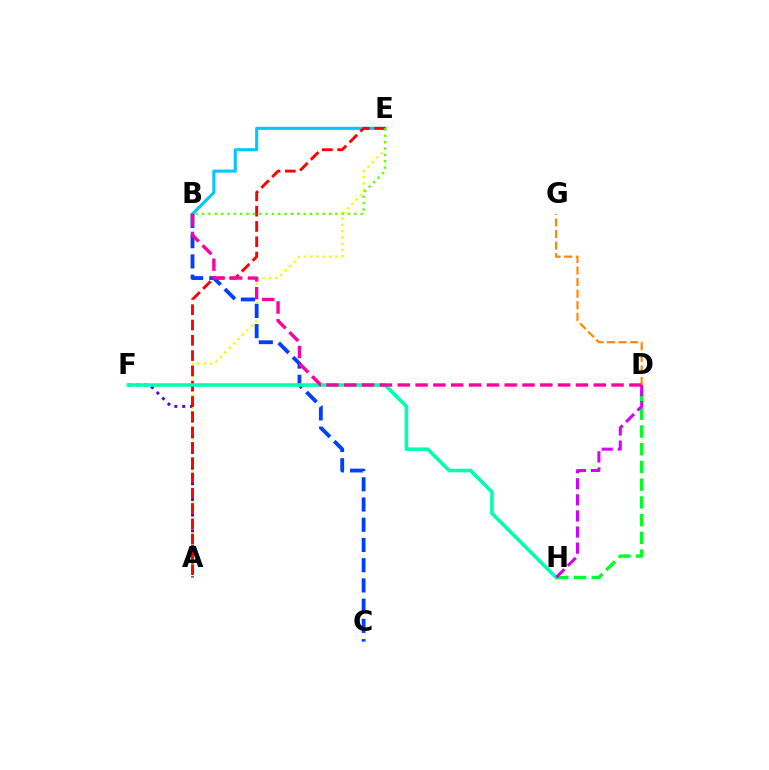{('A', 'E'): [{'color': '#eeff00', 'line_style': 'dotted', 'thickness': 1.71}, {'color': '#ff0000', 'line_style': 'dashed', 'thickness': 2.08}], ('B', 'E'): [{'color': '#00c7ff', 'line_style': 'solid', 'thickness': 2.21}, {'color': '#66ff00', 'line_style': 'dotted', 'thickness': 1.72}], ('A', 'F'): [{'color': '#4f00ff', 'line_style': 'dotted', 'thickness': 2.13}], ('D', 'G'): [{'color': '#ff8800', 'line_style': 'dashed', 'thickness': 1.57}], ('B', 'C'): [{'color': '#003fff', 'line_style': 'dashed', 'thickness': 2.75}], ('F', 'H'): [{'color': '#00ffaf', 'line_style': 'solid', 'thickness': 2.55}], ('D', 'H'): [{'color': '#00ff27', 'line_style': 'dashed', 'thickness': 2.41}, {'color': '#d600ff', 'line_style': 'dashed', 'thickness': 2.19}], ('B', 'D'): [{'color': '#ff00a0', 'line_style': 'dashed', 'thickness': 2.42}]}